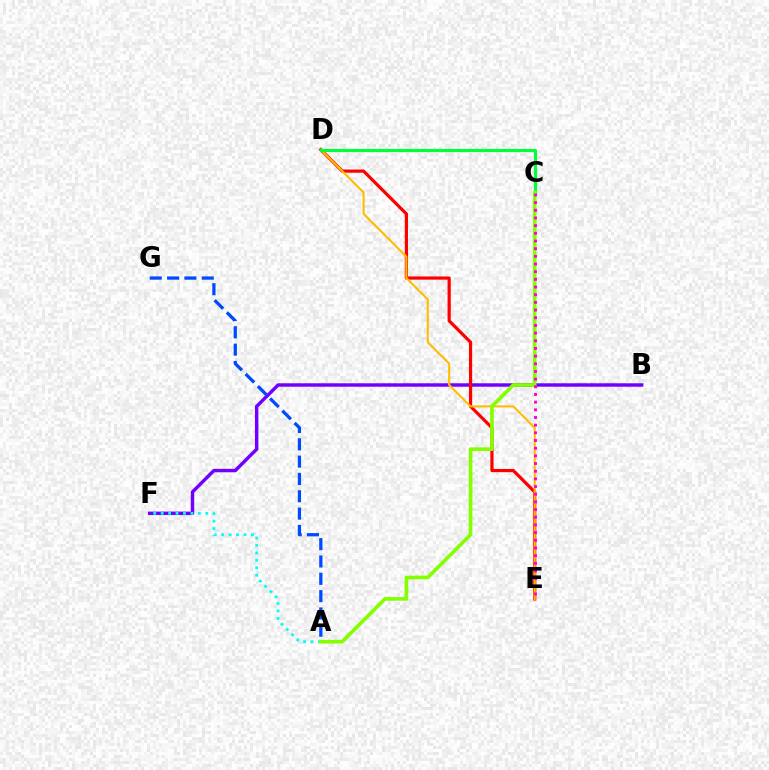{('B', 'F'): [{'color': '#7200ff', 'line_style': 'solid', 'thickness': 2.47}], ('D', 'E'): [{'color': '#ff0000', 'line_style': 'solid', 'thickness': 2.31}, {'color': '#ffbd00', 'line_style': 'solid', 'thickness': 1.5}], ('A', 'F'): [{'color': '#00fff6', 'line_style': 'dotted', 'thickness': 2.02}], ('C', 'D'): [{'color': '#00ff39', 'line_style': 'solid', 'thickness': 2.27}], ('A', 'C'): [{'color': '#84ff00', 'line_style': 'solid', 'thickness': 2.62}], ('A', 'G'): [{'color': '#004bff', 'line_style': 'dashed', 'thickness': 2.35}], ('C', 'E'): [{'color': '#ff00cf', 'line_style': 'dotted', 'thickness': 2.08}]}